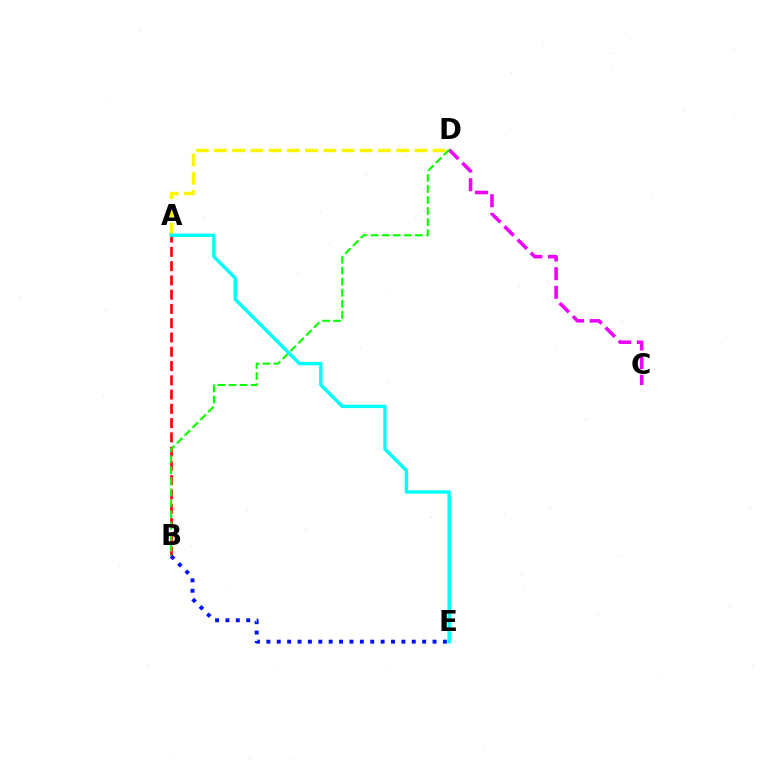{('A', 'B'): [{'color': '#ff0000', 'line_style': 'dashed', 'thickness': 1.94}], ('C', 'D'): [{'color': '#ee00ff', 'line_style': 'dashed', 'thickness': 2.54}], ('B', 'D'): [{'color': '#08ff00', 'line_style': 'dashed', 'thickness': 1.5}], ('B', 'E'): [{'color': '#0010ff', 'line_style': 'dotted', 'thickness': 2.82}], ('A', 'D'): [{'color': '#fcf500', 'line_style': 'dashed', 'thickness': 2.48}], ('A', 'E'): [{'color': '#00fff6', 'line_style': 'solid', 'thickness': 2.45}]}